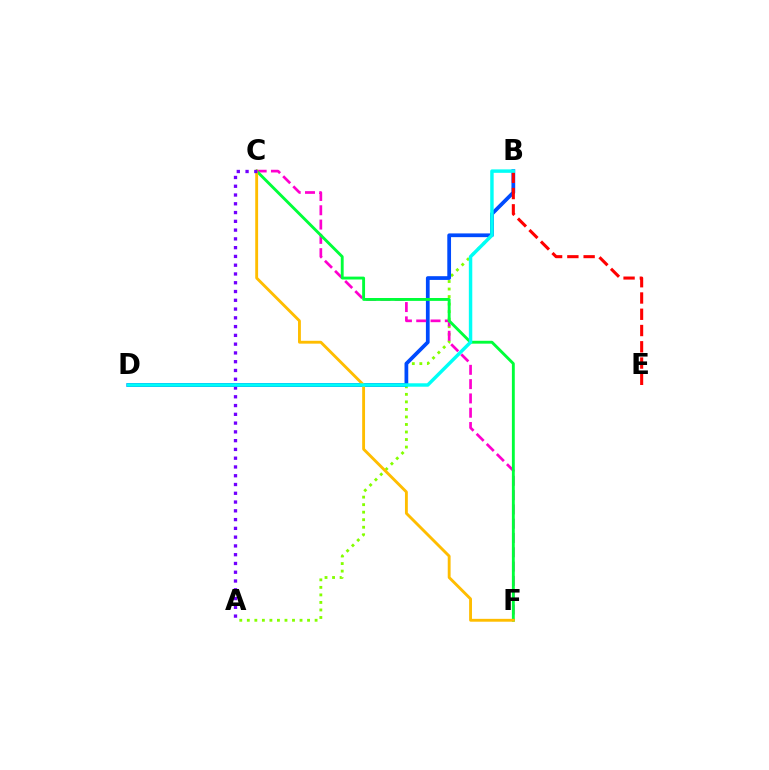{('A', 'B'): [{'color': '#84ff00', 'line_style': 'dotted', 'thickness': 2.05}], ('B', 'D'): [{'color': '#004bff', 'line_style': 'solid', 'thickness': 2.69}, {'color': '#00fff6', 'line_style': 'solid', 'thickness': 2.48}], ('C', 'F'): [{'color': '#ff00cf', 'line_style': 'dashed', 'thickness': 1.94}, {'color': '#00ff39', 'line_style': 'solid', 'thickness': 2.07}, {'color': '#ffbd00', 'line_style': 'solid', 'thickness': 2.06}], ('B', 'E'): [{'color': '#ff0000', 'line_style': 'dashed', 'thickness': 2.21}], ('A', 'C'): [{'color': '#7200ff', 'line_style': 'dotted', 'thickness': 2.38}]}